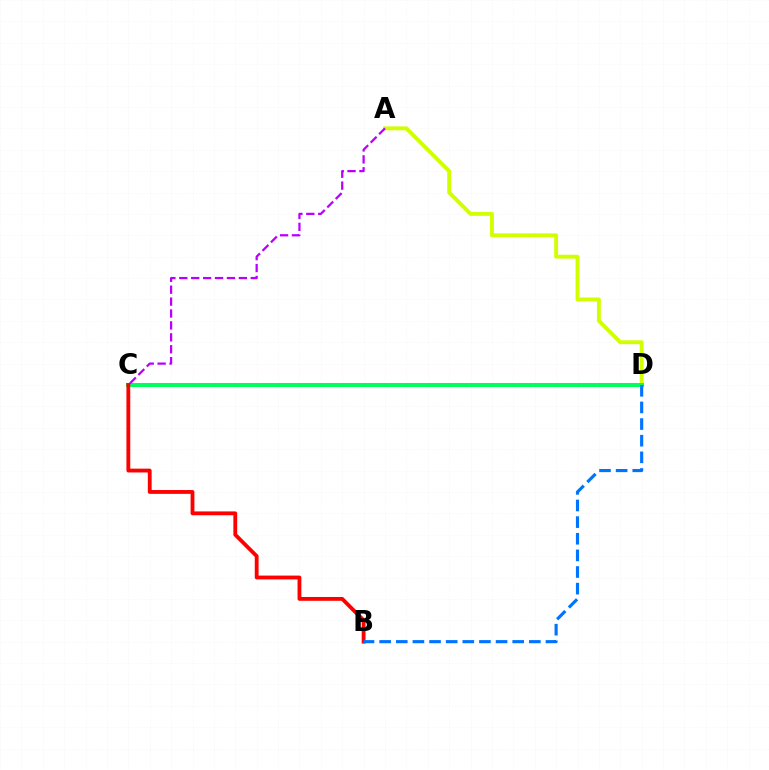{('A', 'D'): [{'color': '#d1ff00', 'line_style': 'solid', 'thickness': 2.8}], ('C', 'D'): [{'color': '#00ff5c', 'line_style': 'solid', 'thickness': 2.9}], ('B', 'C'): [{'color': '#ff0000', 'line_style': 'solid', 'thickness': 2.75}], ('A', 'C'): [{'color': '#b900ff', 'line_style': 'dashed', 'thickness': 1.62}], ('B', 'D'): [{'color': '#0074ff', 'line_style': 'dashed', 'thickness': 2.26}]}